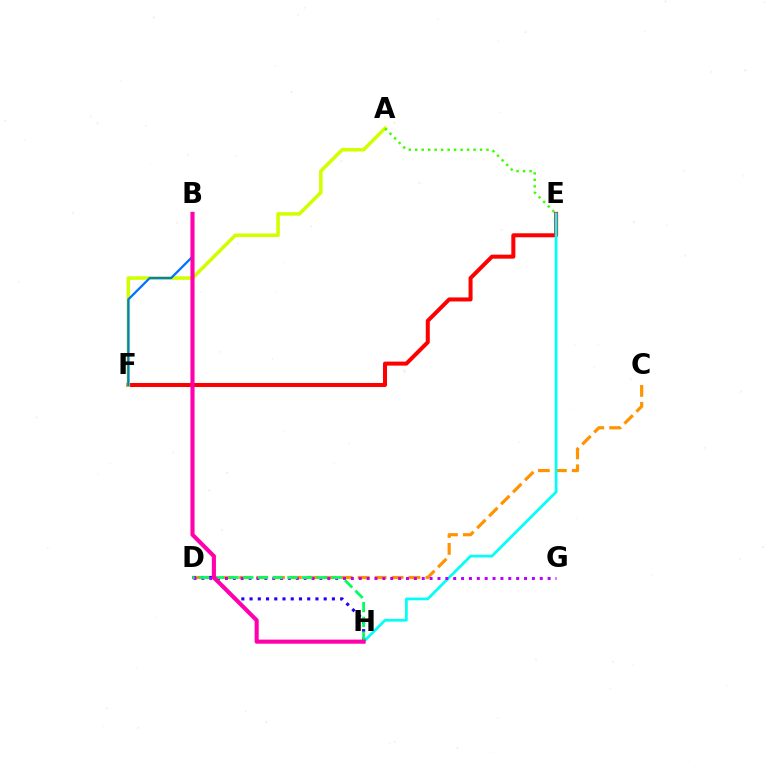{('C', 'D'): [{'color': '#ff9400', 'line_style': 'dashed', 'thickness': 2.3}], ('E', 'F'): [{'color': '#ff0000', 'line_style': 'solid', 'thickness': 2.89}], ('E', 'H'): [{'color': '#00fff6', 'line_style': 'solid', 'thickness': 1.95}], ('D', 'H'): [{'color': '#2500ff', 'line_style': 'dotted', 'thickness': 2.24}, {'color': '#00ff5c', 'line_style': 'dashed', 'thickness': 2.0}], ('D', 'G'): [{'color': '#b900ff', 'line_style': 'dotted', 'thickness': 2.14}], ('A', 'F'): [{'color': '#d1ff00', 'line_style': 'solid', 'thickness': 2.56}], ('B', 'F'): [{'color': '#0074ff', 'line_style': 'solid', 'thickness': 1.64}], ('A', 'E'): [{'color': '#3dff00', 'line_style': 'dotted', 'thickness': 1.76}], ('B', 'H'): [{'color': '#ff00ac', 'line_style': 'solid', 'thickness': 2.95}]}